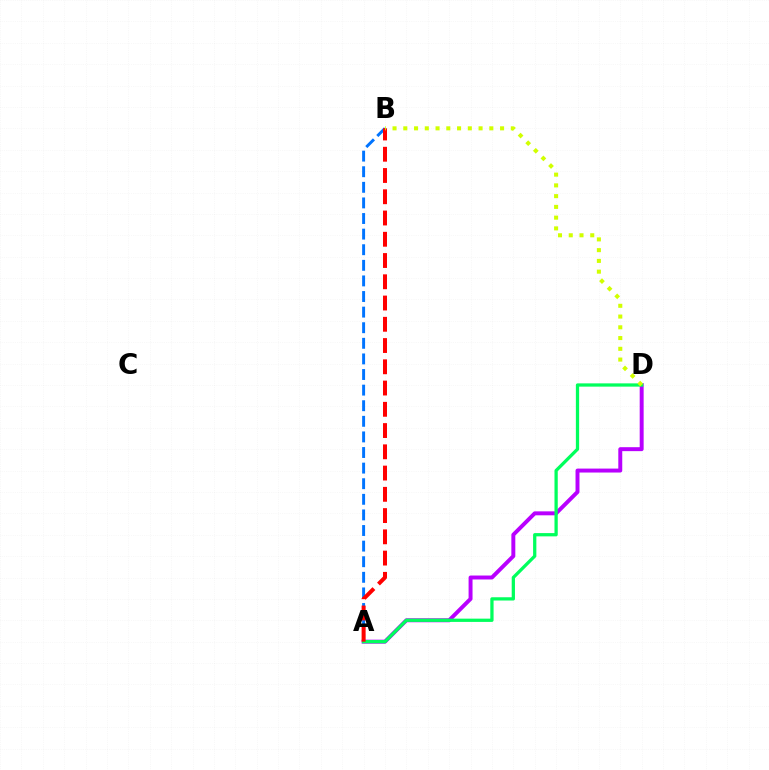{('A', 'D'): [{'color': '#b900ff', 'line_style': 'solid', 'thickness': 2.84}, {'color': '#00ff5c', 'line_style': 'solid', 'thickness': 2.35}], ('A', 'B'): [{'color': '#0074ff', 'line_style': 'dashed', 'thickness': 2.12}, {'color': '#ff0000', 'line_style': 'dashed', 'thickness': 2.89}], ('B', 'D'): [{'color': '#d1ff00', 'line_style': 'dotted', 'thickness': 2.92}]}